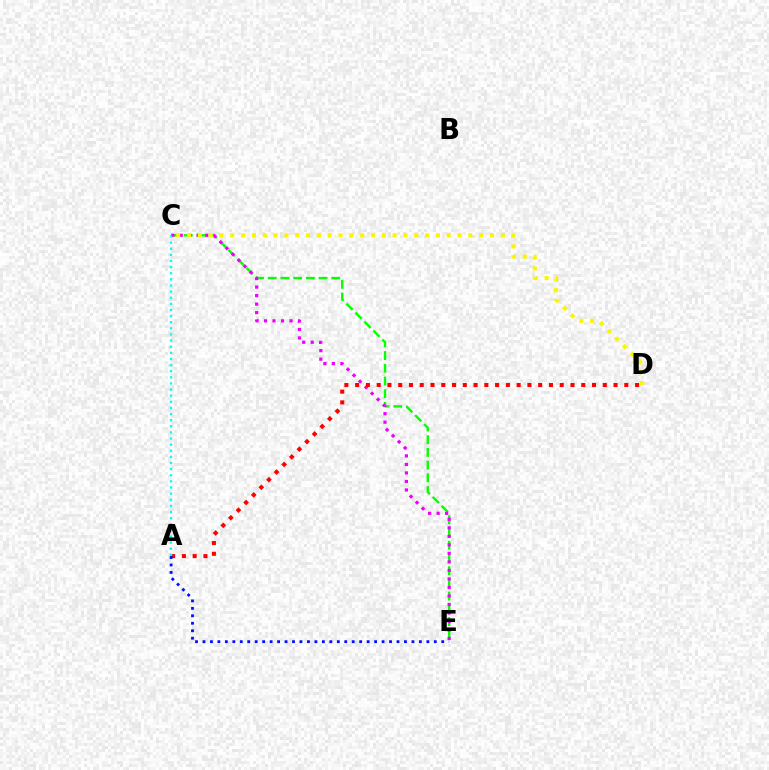{('C', 'E'): [{'color': '#08ff00', 'line_style': 'dashed', 'thickness': 1.73}, {'color': '#ee00ff', 'line_style': 'dotted', 'thickness': 2.31}], ('A', 'D'): [{'color': '#ff0000', 'line_style': 'dotted', 'thickness': 2.93}], ('C', 'D'): [{'color': '#fcf500', 'line_style': 'dotted', 'thickness': 2.94}], ('A', 'C'): [{'color': '#00fff6', 'line_style': 'dotted', 'thickness': 1.66}], ('A', 'E'): [{'color': '#0010ff', 'line_style': 'dotted', 'thickness': 2.03}]}